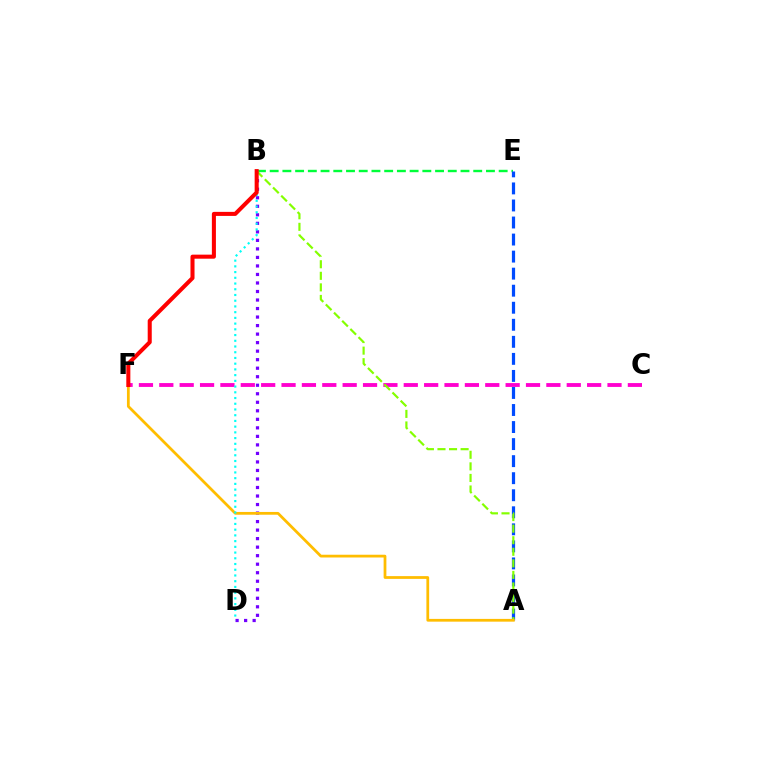{('B', 'D'): [{'color': '#7200ff', 'line_style': 'dotted', 'thickness': 2.32}, {'color': '#00fff6', 'line_style': 'dotted', 'thickness': 1.56}], ('C', 'F'): [{'color': '#ff00cf', 'line_style': 'dashed', 'thickness': 2.77}], ('B', 'E'): [{'color': '#00ff39', 'line_style': 'dashed', 'thickness': 1.73}], ('A', 'E'): [{'color': '#004bff', 'line_style': 'dashed', 'thickness': 2.32}], ('A', 'B'): [{'color': '#84ff00', 'line_style': 'dashed', 'thickness': 1.57}], ('A', 'F'): [{'color': '#ffbd00', 'line_style': 'solid', 'thickness': 1.99}], ('B', 'F'): [{'color': '#ff0000', 'line_style': 'solid', 'thickness': 2.91}]}